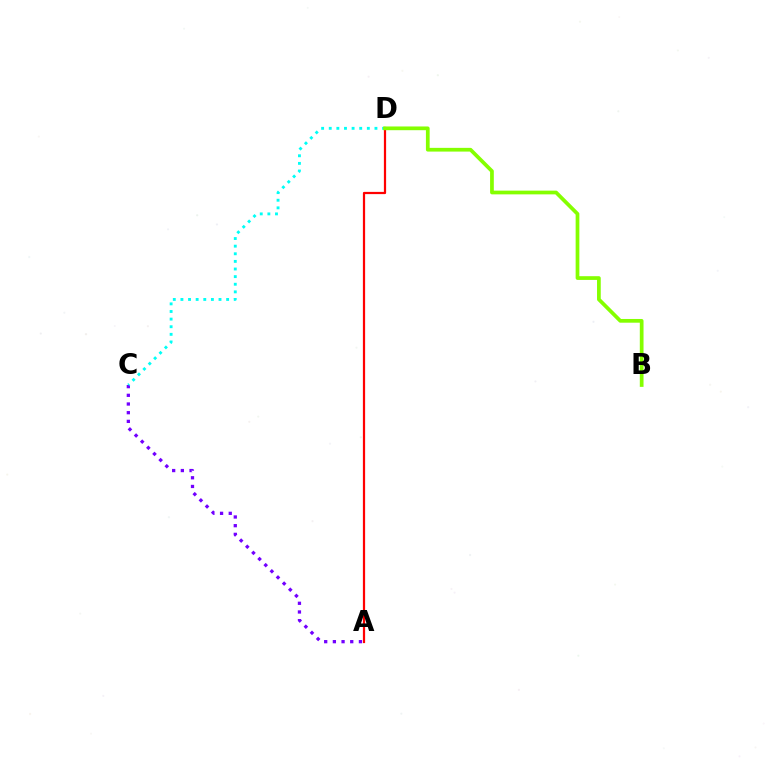{('A', 'C'): [{'color': '#7200ff', 'line_style': 'dotted', 'thickness': 2.36}], ('A', 'D'): [{'color': '#ff0000', 'line_style': 'solid', 'thickness': 1.61}], ('C', 'D'): [{'color': '#00fff6', 'line_style': 'dotted', 'thickness': 2.07}], ('B', 'D'): [{'color': '#84ff00', 'line_style': 'solid', 'thickness': 2.68}]}